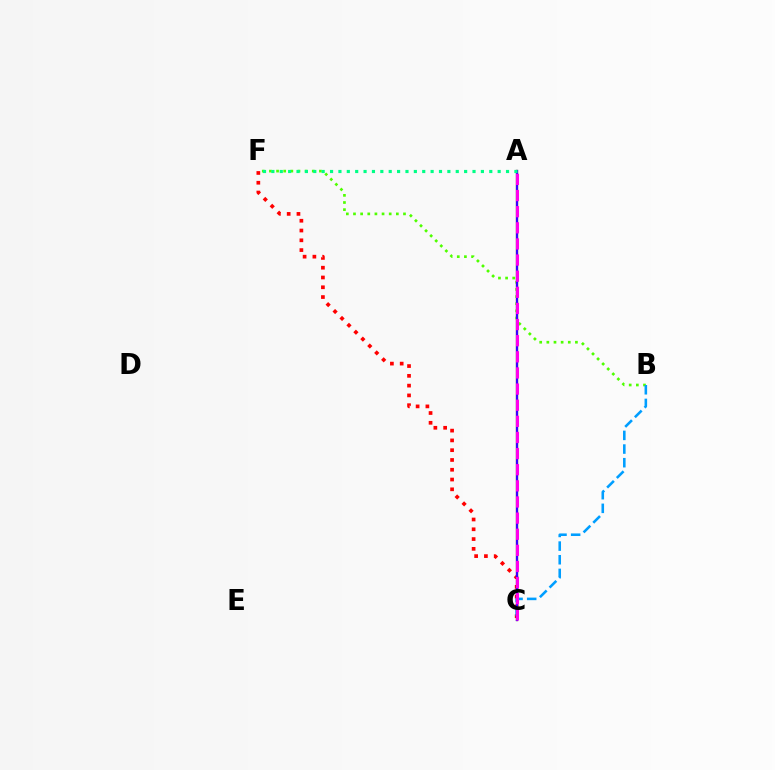{('B', 'F'): [{'color': '#4fff00', 'line_style': 'dotted', 'thickness': 1.94}], ('A', 'C'): [{'color': '#ffd500', 'line_style': 'solid', 'thickness': 1.66}, {'color': '#3700ff', 'line_style': 'solid', 'thickness': 1.65}, {'color': '#ff00ed', 'line_style': 'dashed', 'thickness': 2.19}], ('C', 'F'): [{'color': '#ff0000', 'line_style': 'dotted', 'thickness': 2.66}], ('B', 'C'): [{'color': '#009eff', 'line_style': 'dashed', 'thickness': 1.85}], ('A', 'F'): [{'color': '#00ff86', 'line_style': 'dotted', 'thickness': 2.28}]}